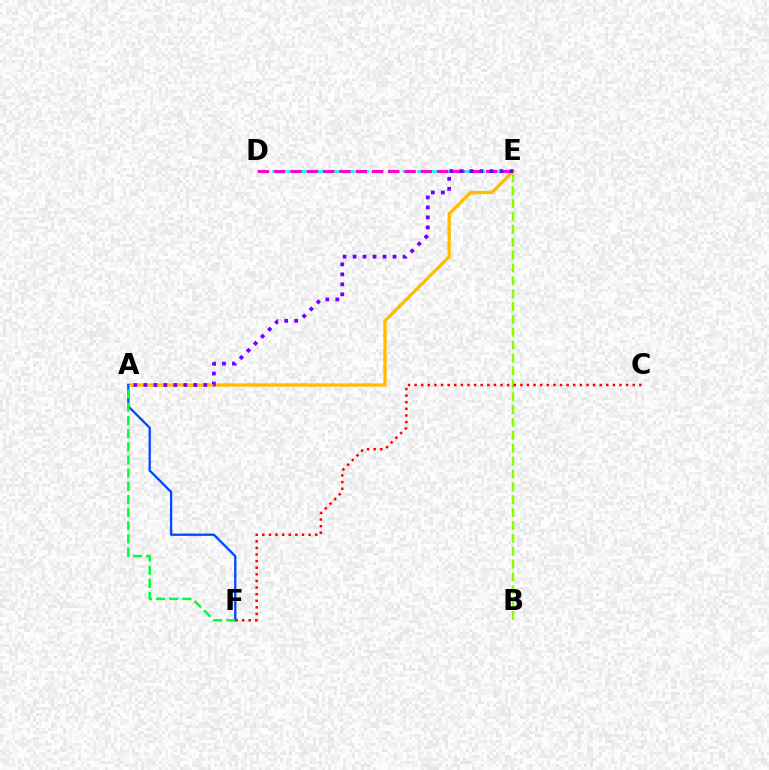{('D', 'E'): [{'color': '#00fff6', 'line_style': 'dashed', 'thickness': 1.97}, {'color': '#ff00cf', 'line_style': 'dashed', 'thickness': 2.21}], ('B', 'E'): [{'color': '#84ff00', 'line_style': 'dashed', 'thickness': 1.75}], ('A', 'E'): [{'color': '#ffbd00', 'line_style': 'solid', 'thickness': 2.38}, {'color': '#7200ff', 'line_style': 'dotted', 'thickness': 2.72}], ('A', 'F'): [{'color': '#004bff', 'line_style': 'solid', 'thickness': 1.67}, {'color': '#00ff39', 'line_style': 'dashed', 'thickness': 1.79}], ('C', 'F'): [{'color': '#ff0000', 'line_style': 'dotted', 'thickness': 1.8}]}